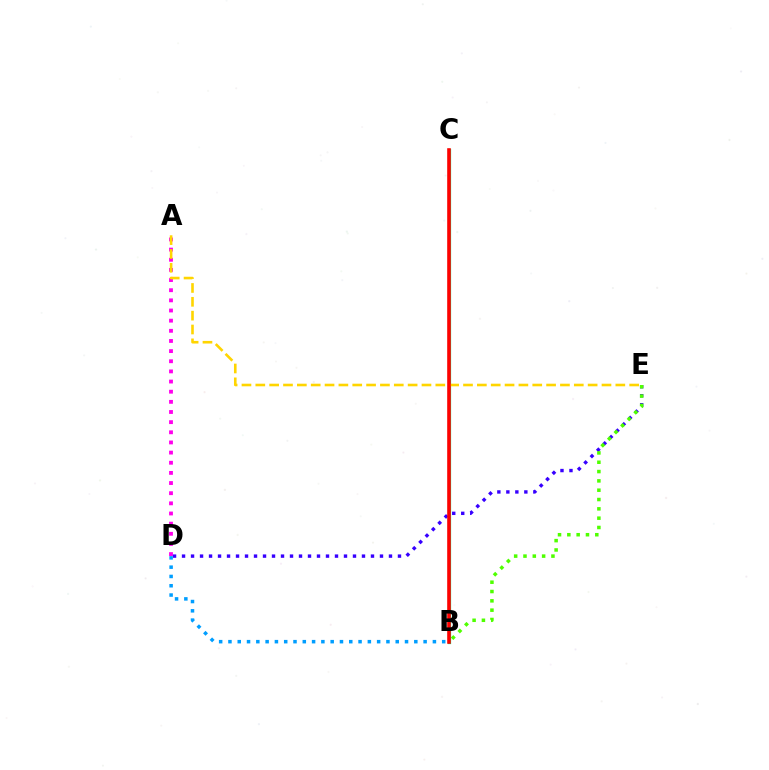{('A', 'D'): [{'color': '#ff00ed', 'line_style': 'dotted', 'thickness': 2.76}], ('B', 'C'): [{'color': '#00ff86', 'line_style': 'solid', 'thickness': 2.33}, {'color': '#ff0000', 'line_style': 'solid', 'thickness': 2.58}], ('D', 'E'): [{'color': '#3700ff', 'line_style': 'dotted', 'thickness': 2.44}], ('B', 'E'): [{'color': '#4fff00', 'line_style': 'dotted', 'thickness': 2.53}], ('A', 'E'): [{'color': '#ffd500', 'line_style': 'dashed', 'thickness': 1.88}], ('B', 'D'): [{'color': '#009eff', 'line_style': 'dotted', 'thickness': 2.53}]}